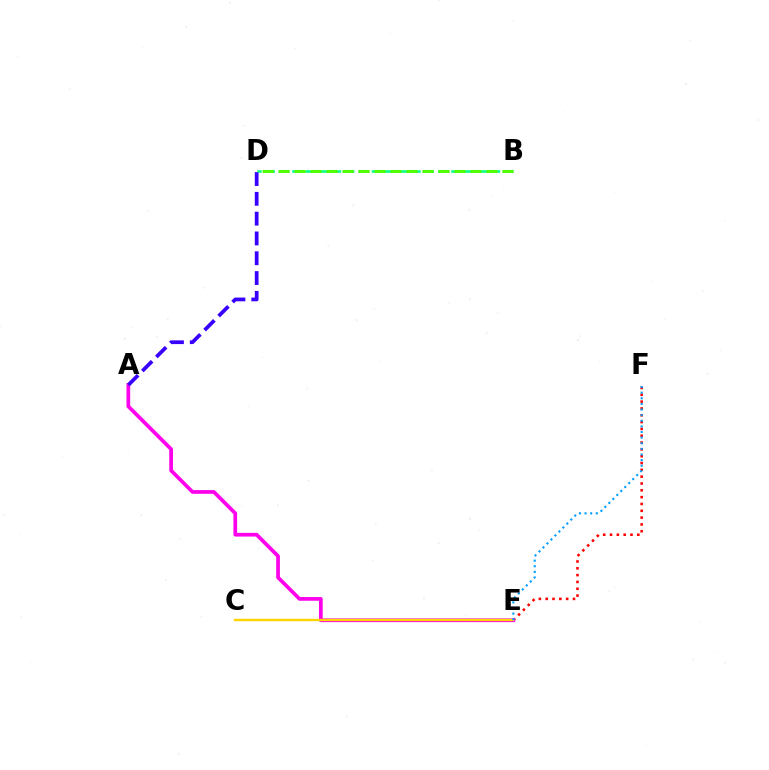{('E', 'F'): [{'color': '#ff0000', 'line_style': 'dotted', 'thickness': 1.85}, {'color': '#009eff', 'line_style': 'dotted', 'thickness': 1.53}], ('A', 'E'): [{'color': '#ff00ed', 'line_style': 'solid', 'thickness': 2.67}], ('C', 'E'): [{'color': '#ffd500', 'line_style': 'solid', 'thickness': 1.72}], ('B', 'D'): [{'color': '#00ff86', 'line_style': 'dashed', 'thickness': 1.8}, {'color': '#4fff00', 'line_style': 'dashed', 'thickness': 2.17}], ('A', 'D'): [{'color': '#3700ff', 'line_style': 'dashed', 'thickness': 2.69}]}